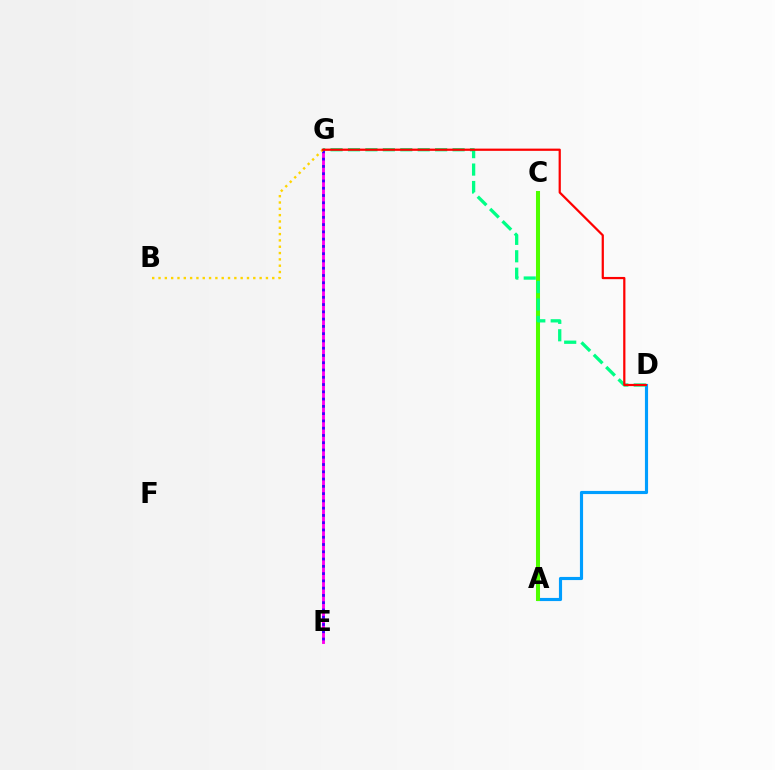{('A', 'D'): [{'color': '#009eff', 'line_style': 'solid', 'thickness': 2.26}], ('A', 'C'): [{'color': '#4fff00', 'line_style': 'solid', 'thickness': 2.92}], ('E', 'G'): [{'color': '#ff00ed', 'line_style': 'solid', 'thickness': 2.07}, {'color': '#3700ff', 'line_style': 'dotted', 'thickness': 1.98}], ('D', 'G'): [{'color': '#00ff86', 'line_style': 'dashed', 'thickness': 2.37}, {'color': '#ff0000', 'line_style': 'solid', 'thickness': 1.6}], ('B', 'G'): [{'color': '#ffd500', 'line_style': 'dotted', 'thickness': 1.72}]}